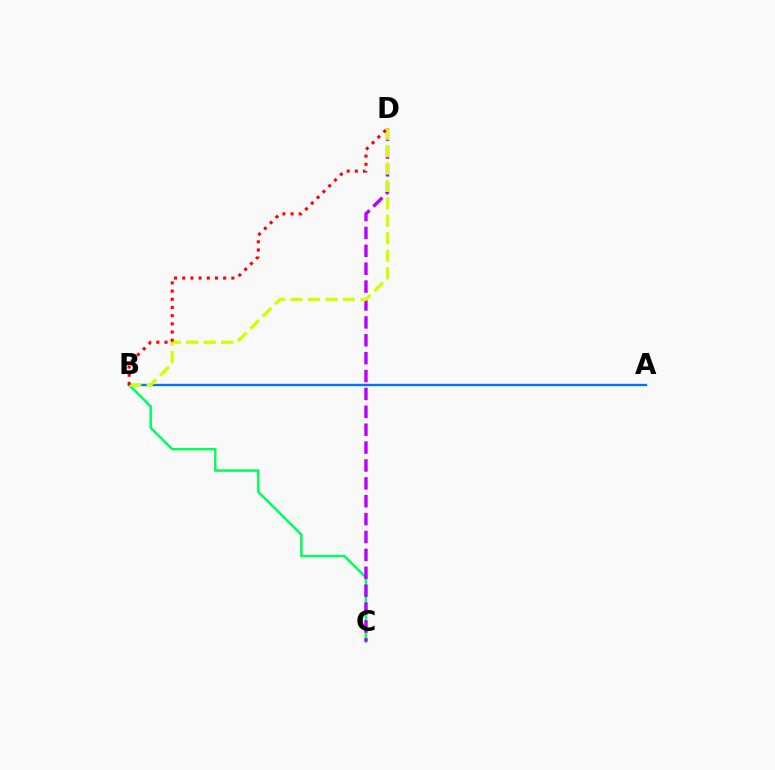{('B', 'C'): [{'color': '#00ff5c', 'line_style': 'solid', 'thickness': 1.8}], ('C', 'D'): [{'color': '#b900ff', 'line_style': 'dashed', 'thickness': 2.43}], ('A', 'B'): [{'color': '#0074ff', 'line_style': 'solid', 'thickness': 1.7}], ('B', 'D'): [{'color': '#d1ff00', 'line_style': 'dashed', 'thickness': 2.37}, {'color': '#ff0000', 'line_style': 'dotted', 'thickness': 2.22}]}